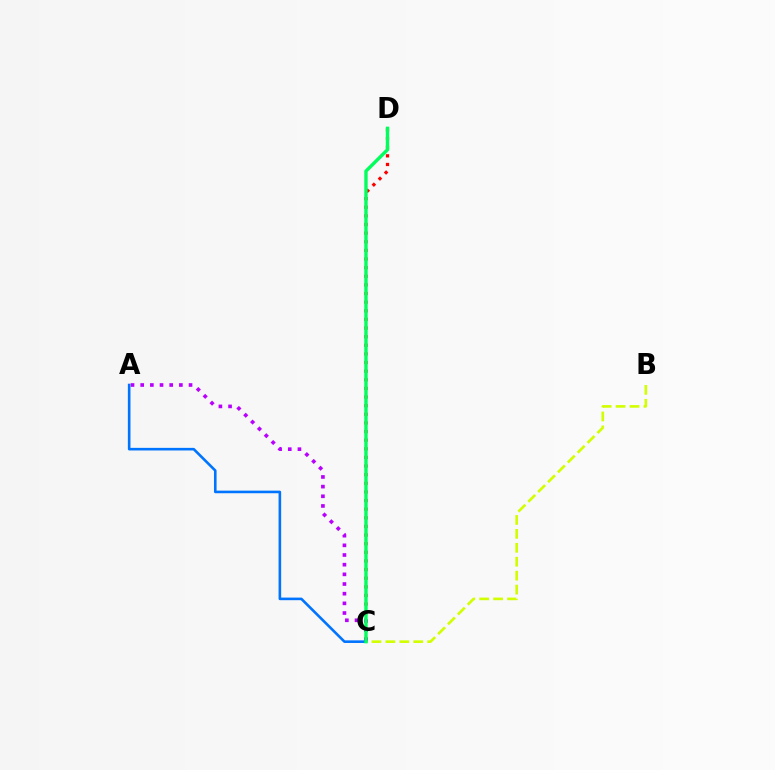{('C', 'D'): [{'color': '#ff0000', 'line_style': 'dotted', 'thickness': 2.34}, {'color': '#00ff5c', 'line_style': 'solid', 'thickness': 2.42}], ('A', 'C'): [{'color': '#b900ff', 'line_style': 'dotted', 'thickness': 2.63}, {'color': '#0074ff', 'line_style': 'solid', 'thickness': 1.88}], ('B', 'C'): [{'color': '#d1ff00', 'line_style': 'dashed', 'thickness': 1.89}]}